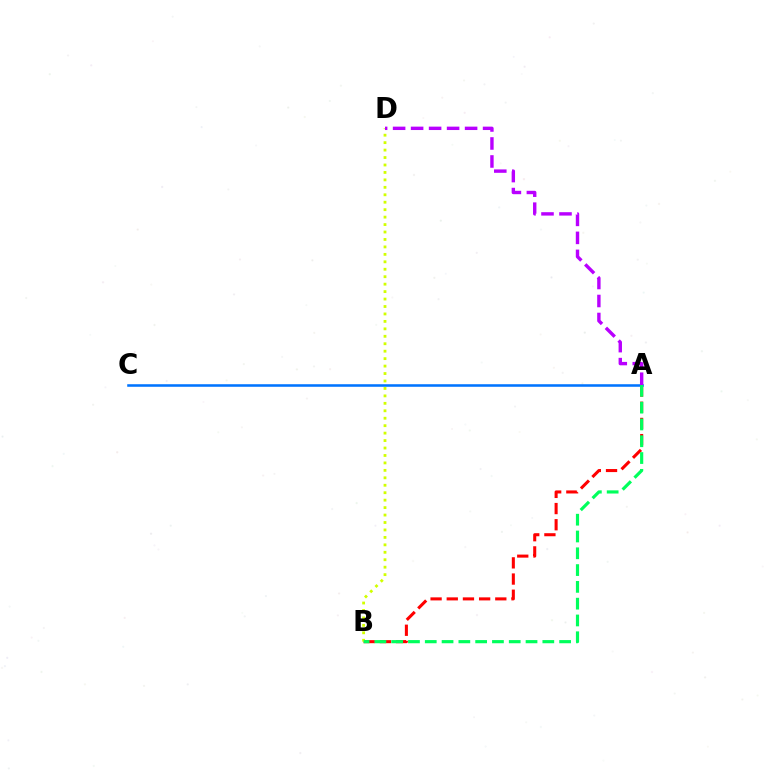{('A', 'B'): [{'color': '#ff0000', 'line_style': 'dashed', 'thickness': 2.2}, {'color': '#00ff5c', 'line_style': 'dashed', 'thickness': 2.28}], ('A', 'C'): [{'color': '#0074ff', 'line_style': 'solid', 'thickness': 1.84}], ('B', 'D'): [{'color': '#d1ff00', 'line_style': 'dotted', 'thickness': 2.02}], ('A', 'D'): [{'color': '#b900ff', 'line_style': 'dashed', 'thickness': 2.44}]}